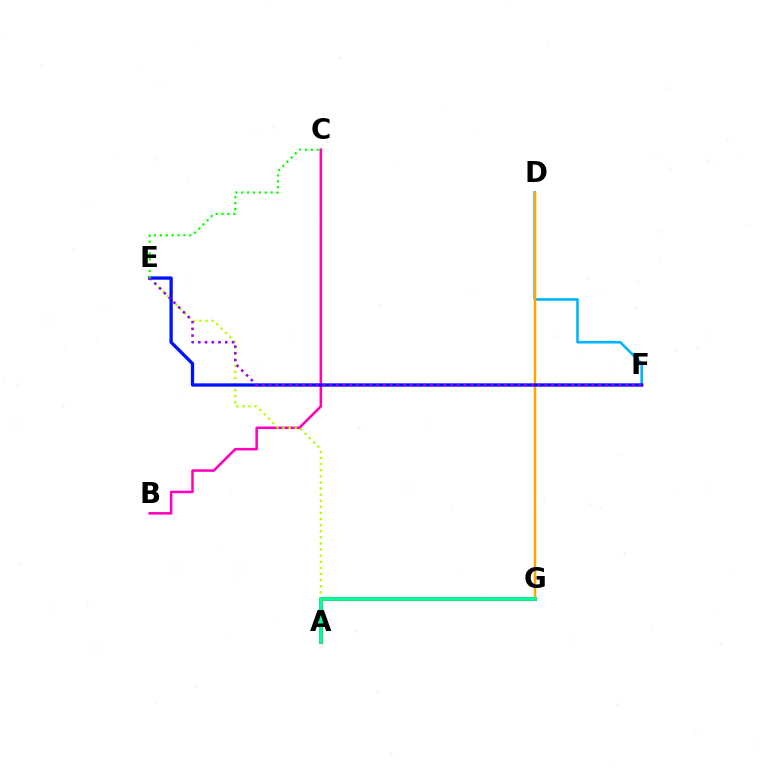{('A', 'G'): [{'color': '#ff0000', 'line_style': 'solid', 'thickness': 2.96}, {'color': '#00ff9d', 'line_style': 'solid', 'thickness': 2.71}], ('B', 'C'): [{'color': '#ff00bd', 'line_style': 'solid', 'thickness': 1.83}], ('A', 'E'): [{'color': '#b3ff00', 'line_style': 'dotted', 'thickness': 1.66}], ('D', 'F'): [{'color': '#00b5ff', 'line_style': 'solid', 'thickness': 1.86}], ('D', 'G'): [{'color': '#ffa500', 'line_style': 'solid', 'thickness': 1.78}], ('E', 'F'): [{'color': '#0010ff', 'line_style': 'solid', 'thickness': 2.37}, {'color': '#9b00ff', 'line_style': 'dotted', 'thickness': 1.83}], ('C', 'E'): [{'color': '#08ff00', 'line_style': 'dotted', 'thickness': 1.6}]}